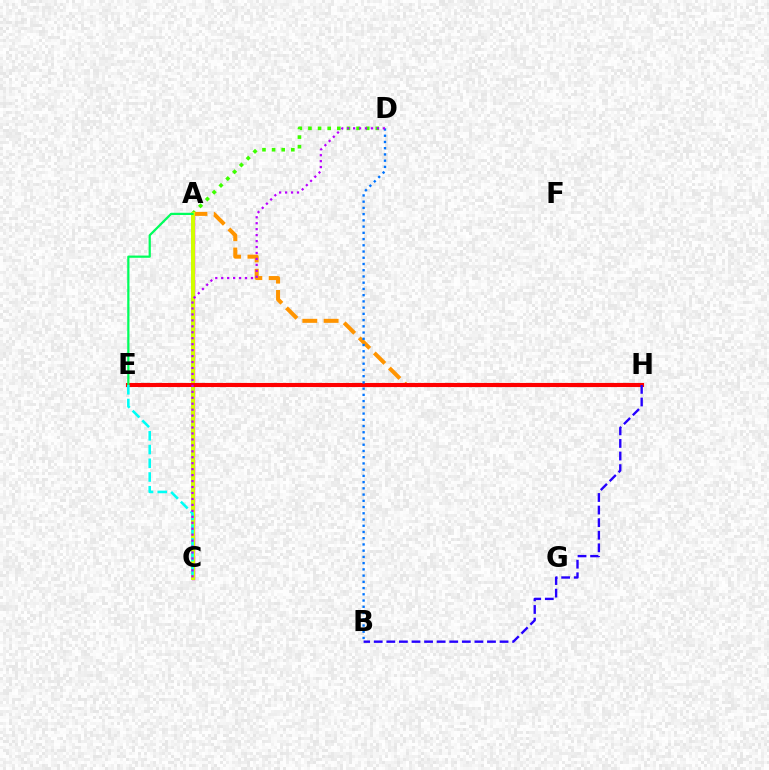{('A', 'D'): [{'color': '#3dff00', 'line_style': 'dotted', 'thickness': 2.61}], ('A', 'C'): [{'color': '#ff00ac', 'line_style': 'solid', 'thickness': 2.45}, {'color': '#d1ff00', 'line_style': 'solid', 'thickness': 2.85}], ('A', 'H'): [{'color': '#ff9400', 'line_style': 'dashed', 'thickness': 2.89}], ('E', 'H'): [{'color': '#ff0000', 'line_style': 'solid', 'thickness': 2.96}], ('A', 'E'): [{'color': '#00ff5c', 'line_style': 'solid', 'thickness': 1.61}], ('B', 'H'): [{'color': '#2500ff', 'line_style': 'dashed', 'thickness': 1.71}], ('C', 'E'): [{'color': '#00fff6', 'line_style': 'dashed', 'thickness': 1.86}], ('B', 'D'): [{'color': '#0074ff', 'line_style': 'dotted', 'thickness': 1.69}], ('C', 'D'): [{'color': '#b900ff', 'line_style': 'dotted', 'thickness': 1.62}]}